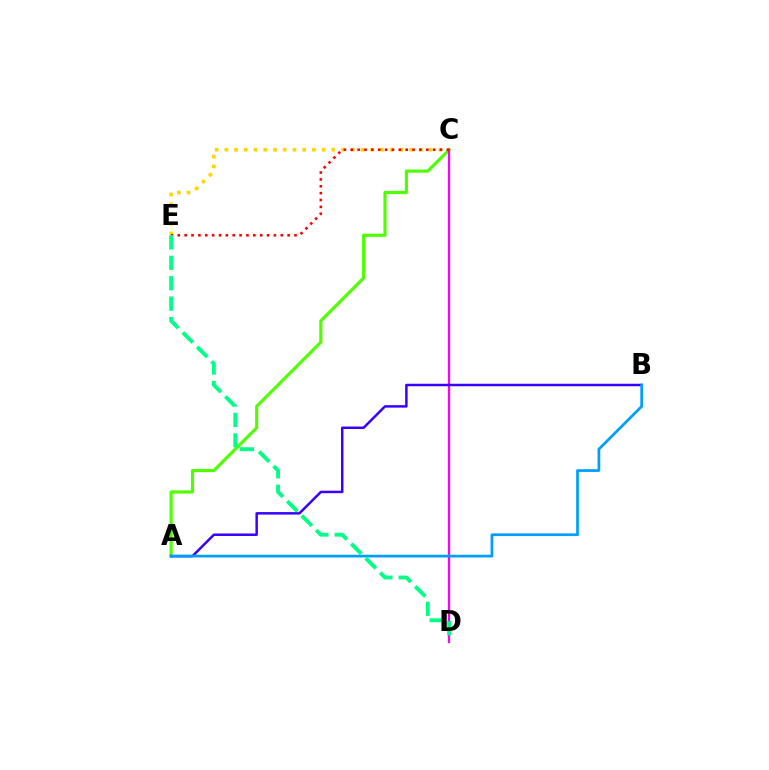{('C', 'E'): [{'color': '#ffd500', 'line_style': 'dotted', 'thickness': 2.64}, {'color': '#ff0000', 'line_style': 'dotted', 'thickness': 1.87}], ('A', 'C'): [{'color': '#4fff00', 'line_style': 'solid', 'thickness': 2.27}], ('C', 'D'): [{'color': '#ff00ed', 'line_style': 'solid', 'thickness': 1.65}], ('A', 'B'): [{'color': '#3700ff', 'line_style': 'solid', 'thickness': 1.79}, {'color': '#009eff', 'line_style': 'solid', 'thickness': 1.96}], ('D', 'E'): [{'color': '#00ff86', 'line_style': 'dashed', 'thickness': 2.77}]}